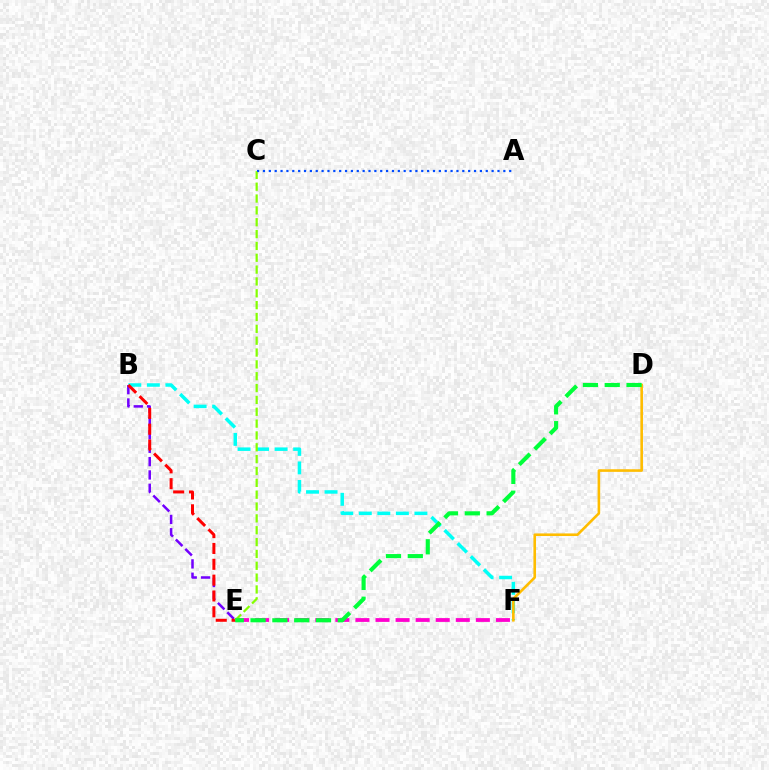{('B', 'E'): [{'color': '#7200ff', 'line_style': 'dashed', 'thickness': 1.81}, {'color': '#ff0000', 'line_style': 'dashed', 'thickness': 2.15}], ('B', 'F'): [{'color': '#00fff6', 'line_style': 'dashed', 'thickness': 2.52}], ('E', 'F'): [{'color': '#ff00cf', 'line_style': 'dashed', 'thickness': 2.73}], ('C', 'E'): [{'color': '#84ff00', 'line_style': 'dashed', 'thickness': 1.61}], ('A', 'C'): [{'color': '#004bff', 'line_style': 'dotted', 'thickness': 1.59}], ('D', 'F'): [{'color': '#ffbd00', 'line_style': 'solid', 'thickness': 1.88}], ('D', 'E'): [{'color': '#00ff39', 'line_style': 'dashed', 'thickness': 2.96}]}